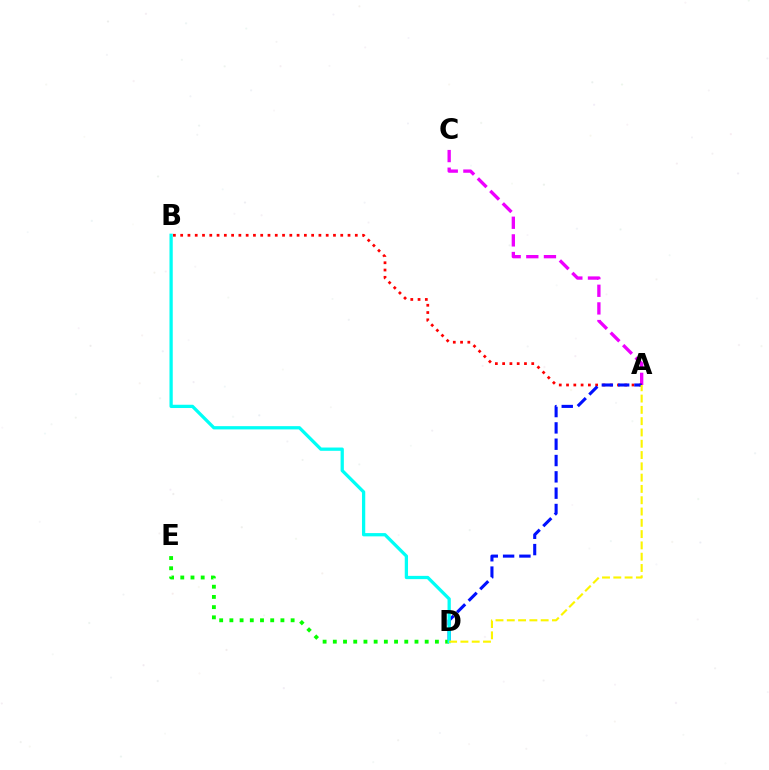{('A', 'C'): [{'color': '#ee00ff', 'line_style': 'dashed', 'thickness': 2.4}], ('A', 'B'): [{'color': '#ff0000', 'line_style': 'dotted', 'thickness': 1.98}], ('A', 'D'): [{'color': '#0010ff', 'line_style': 'dashed', 'thickness': 2.22}, {'color': '#fcf500', 'line_style': 'dashed', 'thickness': 1.53}], ('D', 'E'): [{'color': '#08ff00', 'line_style': 'dotted', 'thickness': 2.77}], ('B', 'D'): [{'color': '#00fff6', 'line_style': 'solid', 'thickness': 2.35}]}